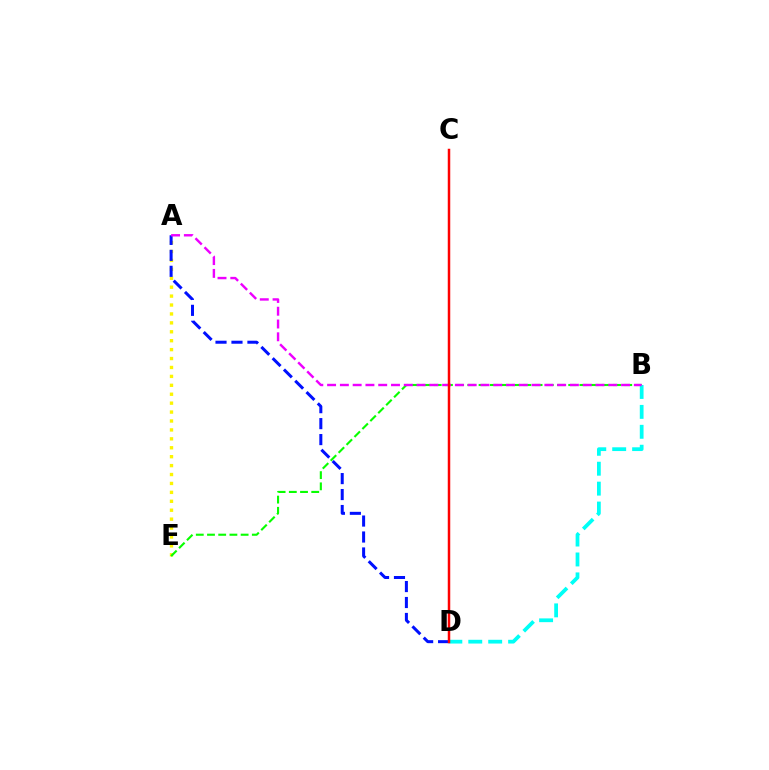{('A', 'E'): [{'color': '#fcf500', 'line_style': 'dotted', 'thickness': 2.42}], ('B', 'E'): [{'color': '#08ff00', 'line_style': 'dashed', 'thickness': 1.52}], ('B', 'D'): [{'color': '#00fff6', 'line_style': 'dashed', 'thickness': 2.71}], ('A', 'D'): [{'color': '#0010ff', 'line_style': 'dashed', 'thickness': 2.17}], ('A', 'B'): [{'color': '#ee00ff', 'line_style': 'dashed', 'thickness': 1.74}], ('C', 'D'): [{'color': '#ff0000', 'line_style': 'solid', 'thickness': 1.8}]}